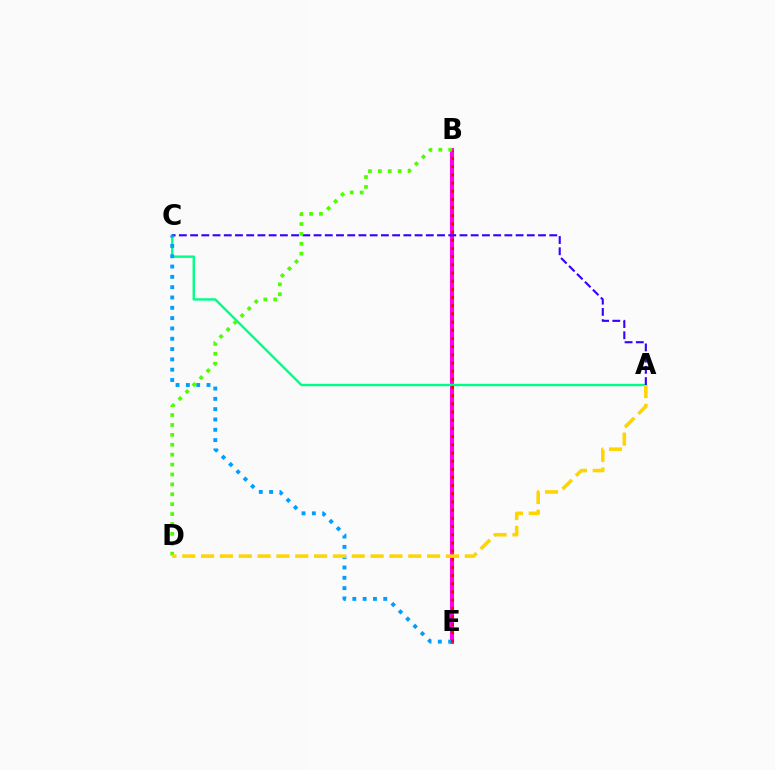{('B', 'E'): [{'color': '#ff00ed', 'line_style': 'solid', 'thickness': 2.91}, {'color': '#ff0000', 'line_style': 'dotted', 'thickness': 2.22}], ('A', 'C'): [{'color': '#00ff86', 'line_style': 'solid', 'thickness': 1.73}, {'color': '#3700ff', 'line_style': 'dashed', 'thickness': 1.52}], ('C', 'E'): [{'color': '#009eff', 'line_style': 'dotted', 'thickness': 2.8}], ('B', 'D'): [{'color': '#4fff00', 'line_style': 'dotted', 'thickness': 2.69}], ('A', 'D'): [{'color': '#ffd500', 'line_style': 'dashed', 'thickness': 2.56}]}